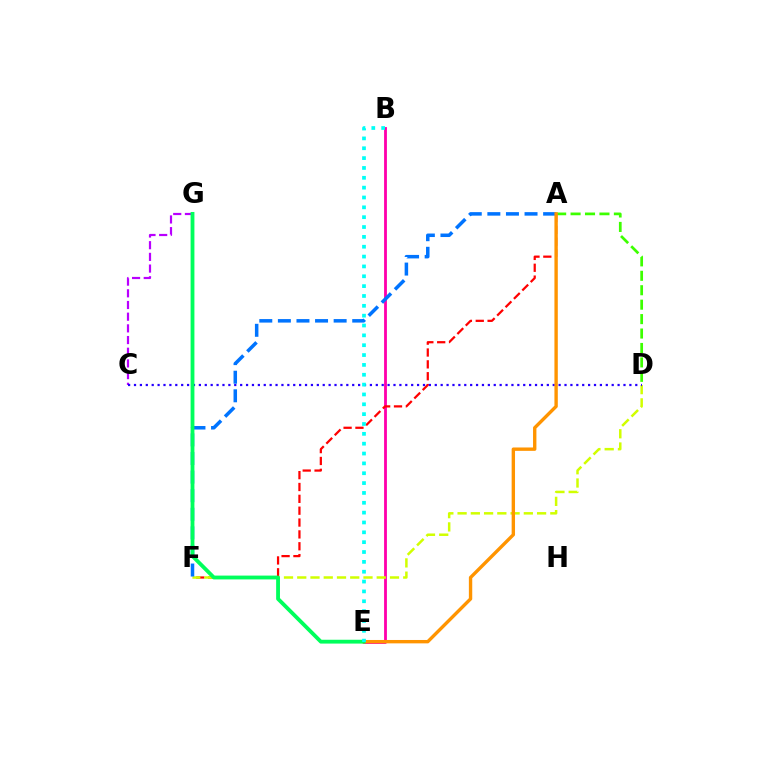{('A', 'D'): [{'color': '#3dff00', 'line_style': 'dashed', 'thickness': 1.96}], ('C', 'G'): [{'color': '#b900ff', 'line_style': 'dashed', 'thickness': 1.59}], ('B', 'E'): [{'color': '#ff00ac', 'line_style': 'solid', 'thickness': 2.03}, {'color': '#00fff6', 'line_style': 'dotted', 'thickness': 2.68}], ('A', 'F'): [{'color': '#ff0000', 'line_style': 'dashed', 'thickness': 1.61}, {'color': '#0074ff', 'line_style': 'dashed', 'thickness': 2.53}], ('D', 'F'): [{'color': '#d1ff00', 'line_style': 'dashed', 'thickness': 1.8}], ('C', 'D'): [{'color': '#2500ff', 'line_style': 'dotted', 'thickness': 1.6}], ('A', 'E'): [{'color': '#ff9400', 'line_style': 'solid', 'thickness': 2.43}], ('E', 'G'): [{'color': '#00ff5c', 'line_style': 'solid', 'thickness': 2.75}]}